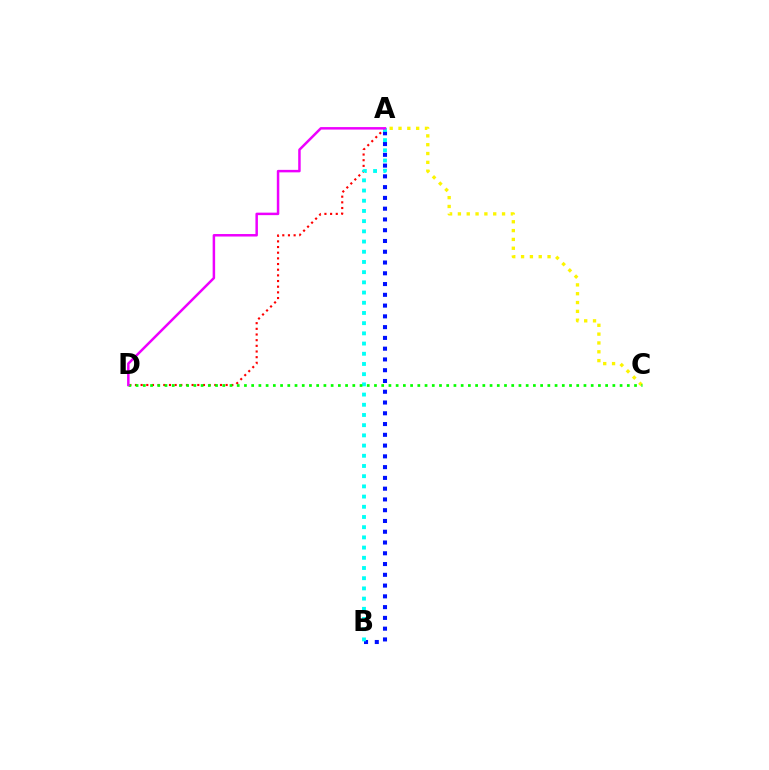{('A', 'B'): [{'color': '#0010ff', 'line_style': 'dotted', 'thickness': 2.93}, {'color': '#00fff6', 'line_style': 'dotted', 'thickness': 2.77}], ('A', 'D'): [{'color': '#ff0000', 'line_style': 'dotted', 'thickness': 1.54}, {'color': '#ee00ff', 'line_style': 'solid', 'thickness': 1.79}], ('A', 'C'): [{'color': '#fcf500', 'line_style': 'dotted', 'thickness': 2.4}], ('C', 'D'): [{'color': '#08ff00', 'line_style': 'dotted', 'thickness': 1.96}]}